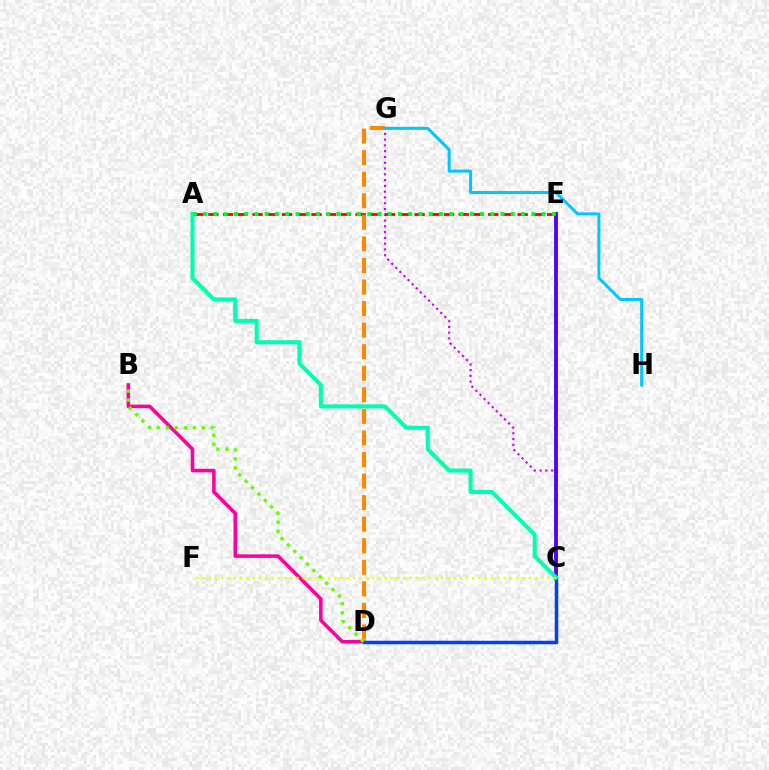{('C', 'G'): [{'color': '#d600ff', 'line_style': 'dotted', 'thickness': 1.57}], ('A', 'E'): [{'color': '#ff0000', 'line_style': 'dashed', 'thickness': 2.0}, {'color': '#00ff27', 'line_style': 'dotted', 'thickness': 2.79}], ('B', 'D'): [{'color': '#ff00a0', 'line_style': 'solid', 'thickness': 2.56}, {'color': '#66ff00', 'line_style': 'dotted', 'thickness': 2.45}], ('C', 'D'): [{'color': '#003fff', 'line_style': 'solid', 'thickness': 2.52}], ('D', 'G'): [{'color': '#ff8800', 'line_style': 'dashed', 'thickness': 2.93}], ('C', 'E'): [{'color': '#4f00ff', 'line_style': 'solid', 'thickness': 2.77}], ('G', 'H'): [{'color': '#00c7ff', 'line_style': 'solid', 'thickness': 2.17}], ('A', 'C'): [{'color': '#00ffaf', 'line_style': 'solid', 'thickness': 2.93}], ('C', 'F'): [{'color': '#eeff00', 'line_style': 'dotted', 'thickness': 1.71}]}